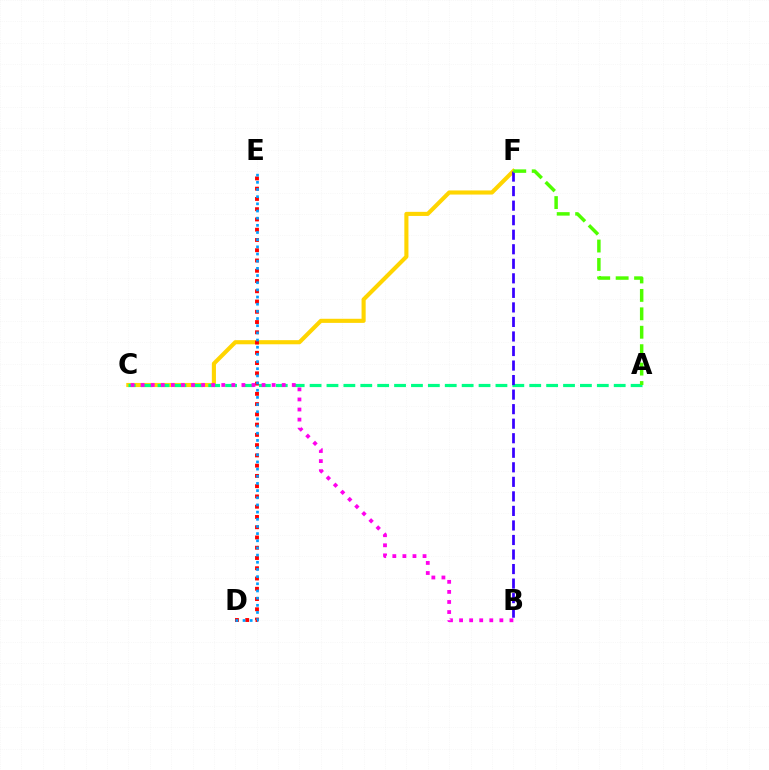{('C', 'F'): [{'color': '#ffd500', 'line_style': 'solid', 'thickness': 2.96}], ('A', 'C'): [{'color': '#00ff86', 'line_style': 'dashed', 'thickness': 2.3}], ('D', 'E'): [{'color': '#ff0000', 'line_style': 'dotted', 'thickness': 2.79}, {'color': '#009eff', 'line_style': 'dotted', 'thickness': 1.95}], ('B', 'F'): [{'color': '#3700ff', 'line_style': 'dashed', 'thickness': 1.97}], ('A', 'F'): [{'color': '#4fff00', 'line_style': 'dashed', 'thickness': 2.5}], ('B', 'C'): [{'color': '#ff00ed', 'line_style': 'dotted', 'thickness': 2.74}]}